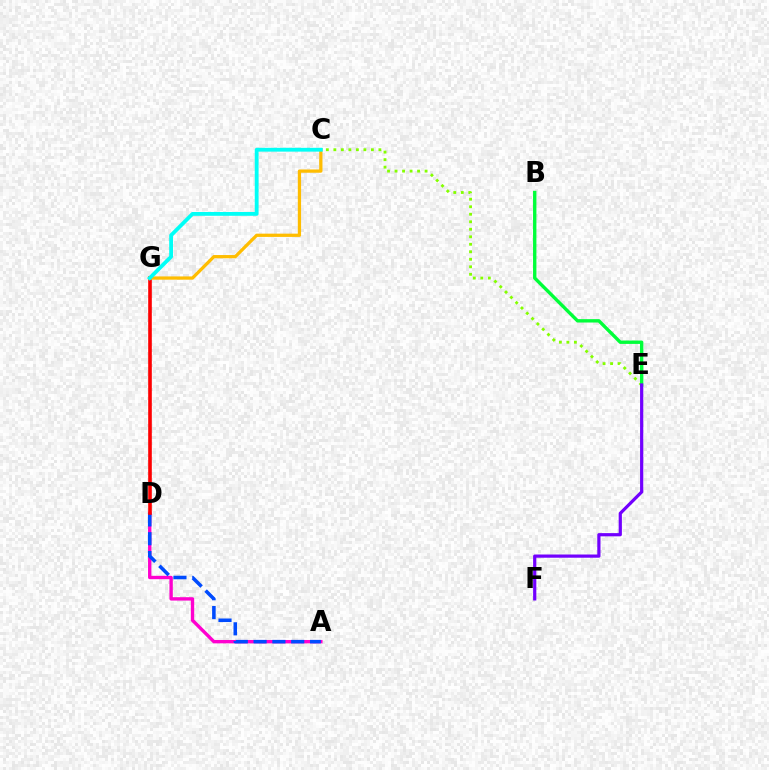{('C', 'E'): [{'color': '#84ff00', 'line_style': 'dotted', 'thickness': 2.04}], ('A', 'D'): [{'color': '#ff00cf', 'line_style': 'solid', 'thickness': 2.43}, {'color': '#004bff', 'line_style': 'dashed', 'thickness': 2.56}], ('D', 'G'): [{'color': '#ff0000', 'line_style': 'solid', 'thickness': 2.6}], ('B', 'E'): [{'color': '#00ff39', 'line_style': 'solid', 'thickness': 2.43}], ('E', 'F'): [{'color': '#7200ff', 'line_style': 'solid', 'thickness': 2.31}], ('C', 'G'): [{'color': '#ffbd00', 'line_style': 'solid', 'thickness': 2.35}, {'color': '#00fff6', 'line_style': 'solid', 'thickness': 2.75}]}